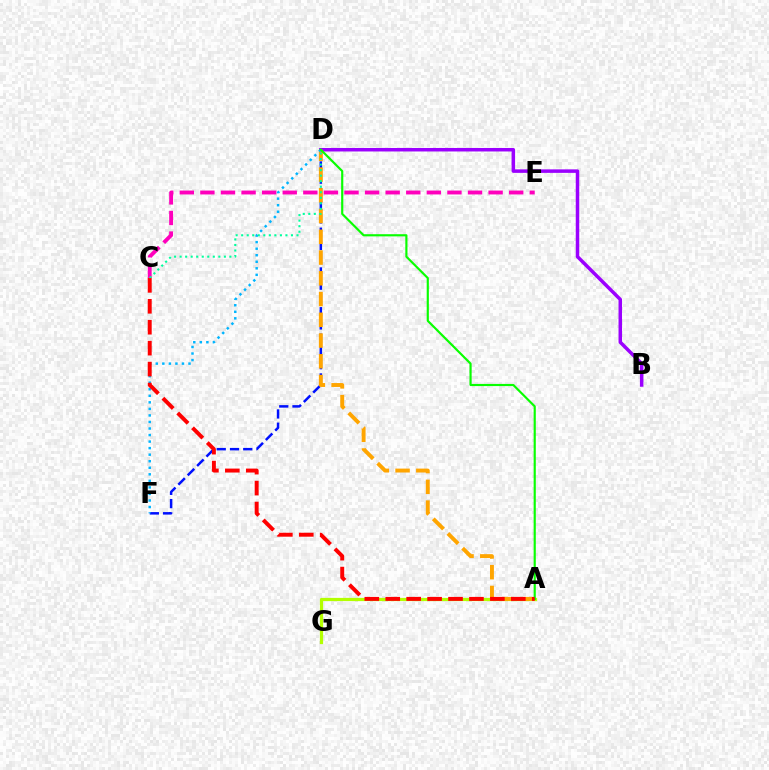{('C', 'E'): [{'color': '#ff00bd', 'line_style': 'dashed', 'thickness': 2.8}], ('A', 'G'): [{'color': '#b3ff00', 'line_style': 'solid', 'thickness': 2.33}], ('B', 'D'): [{'color': '#9b00ff', 'line_style': 'solid', 'thickness': 2.52}], ('D', 'F'): [{'color': '#0010ff', 'line_style': 'dashed', 'thickness': 1.8}, {'color': '#00b5ff', 'line_style': 'dotted', 'thickness': 1.78}], ('A', 'D'): [{'color': '#ffa500', 'line_style': 'dashed', 'thickness': 2.82}, {'color': '#08ff00', 'line_style': 'solid', 'thickness': 1.56}], ('C', 'D'): [{'color': '#00ff9d', 'line_style': 'dotted', 'thickness': 1.5}], ('A', 'C'): [{'color': '#ff0000', 'line_style': 'dashed', 'thickness': 2.84}]}